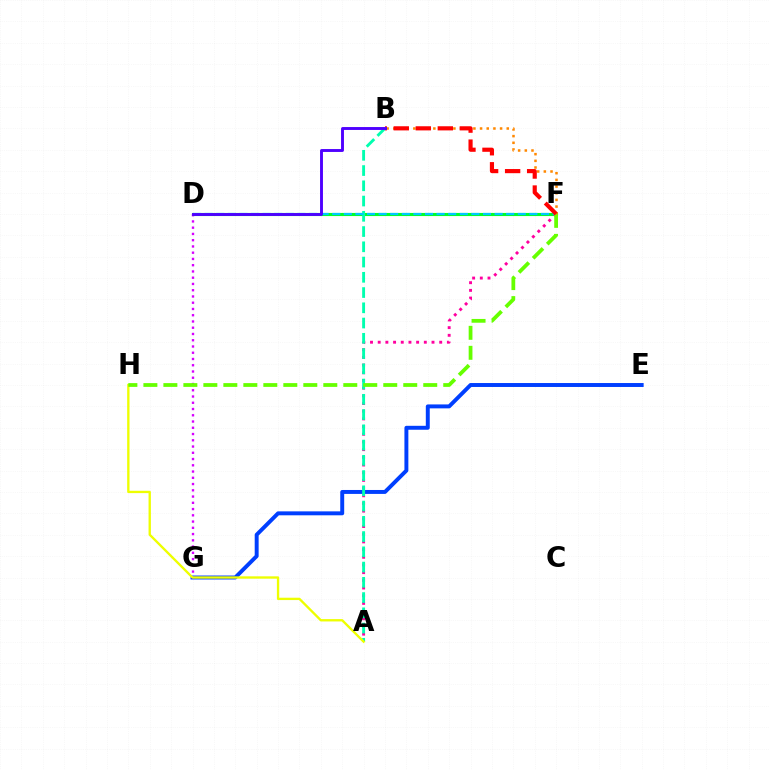{('E', 'G'): [{'color': '#003fff', 'line_style': 'solid', 'thickness': 2.83}], ('D', 'F'): [{'color': '#00ff27', 'line_style': 'solid', 'thickness': 2.24}, {'color': '#00c7ff', 'line_style': 'dashed', 'thickness': 1.58}], ('A', 'F'): [{'color': '#ff00a0', 'line_style': 'dotted', 'thickness': 2.09}], ('A', 'B'): [{'color': '#00ffaf', 'line_style': 'dashed', 'thickness': 2.07}], ('D', 'G'): [{'color': '#d600ff', 'line_style': 'dotted', 'thickness': 1.7}], ('A', 'H'): [{'color': '#eeff00', 'line_style': 'solid', 'thickness': 1.69}], ('F', 'H'): [{'color': '#66ff00', 'line_style': 'dashed', 'thickness': 2.72}], ('B', 'F'): [{'color': '#ff8800', 'line_style': 'dotted', 'thickness': 1.81}, {'color': '#ff0000', 'line_style': 'dashed', 'thickness': 2.99}], ('B', 'D'): [{'color': '#4f00ff', 'line_style': 'solid', 'thickness': 2.08}]}